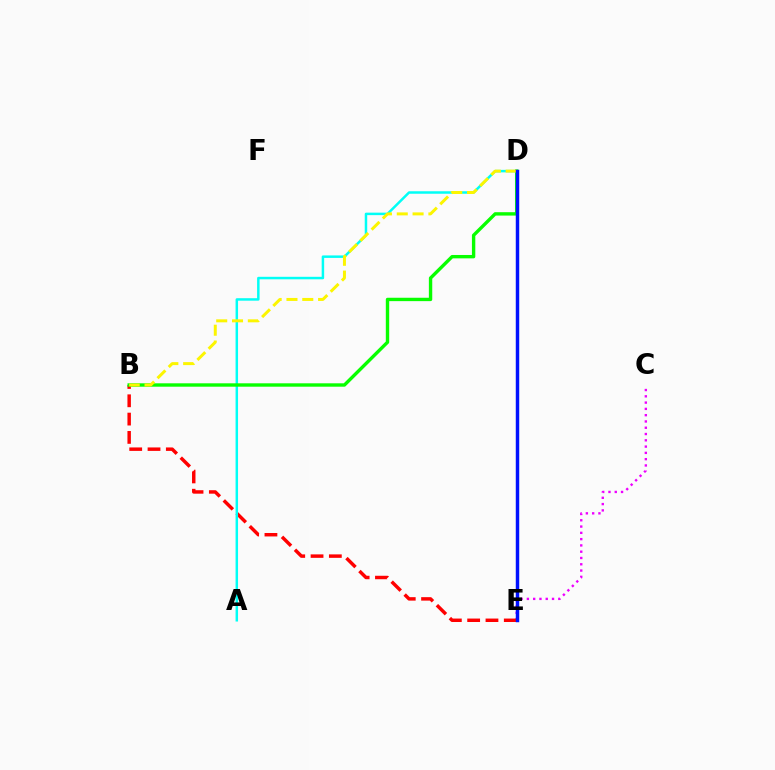{('C', 'E'): [{'color': '#ee00ff', 'line_style': 'dotted', 'thickness': 1.71}], ('B', 'E'): [{'color': '#ff0000', 'line_style': 'dashed', 'thickness': 2.49}], ('A', 'D'): [{'color': '#00fff6', 'line_style': 'solid', 'thickness': 1.79}], ('B', 'D'): [{'color': '#08ff00', 'line_style': 'solid', 'thickness': 2.43}, {'color': '#fcf500', 'line_style': 'dashed', 'thickness': 2.15}], ('D', 'E'): [{'color': '#0010ff', 'line_style': 'solid', 'thickness': 2.49}]}